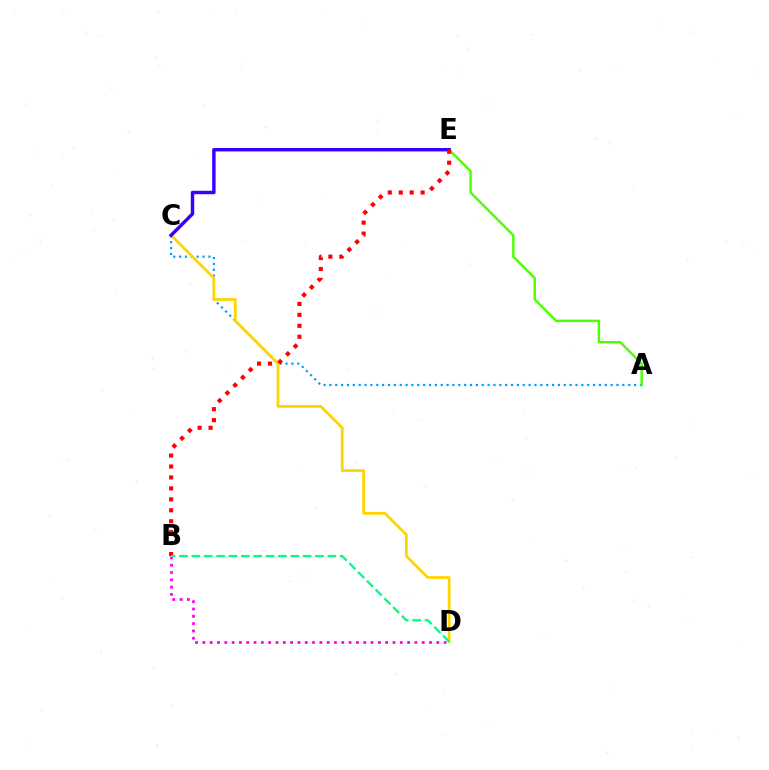{('A', 'C'): [{'color': '#009eff', 'line_style': 'dotted', 'thickness': 1.59}], ('A', 'E'): [{'color': '#4fff00', 'line_style': 'solid', 'thickness': 1.77}], ('B', 'D'): [{'color': '#ff00ed', 'line_style': 'dotted', 'thickness': 1.99}, {'color': '#00ff86', 'line_style': 'dashed', 'thickness': 1.68}], ('C', 'D'): [{'color': '#ffd500', 'line_style': 'solid', 'thickness': 1.99}], ('C', 'E'): [{'color': '#3700ff', 'line_style': 'solid', 'thickness': 2.47}], ('B', 'E'): [{'color': '#ff0000', 'line_style': 'dotted', 'thickness': 2.97}]}